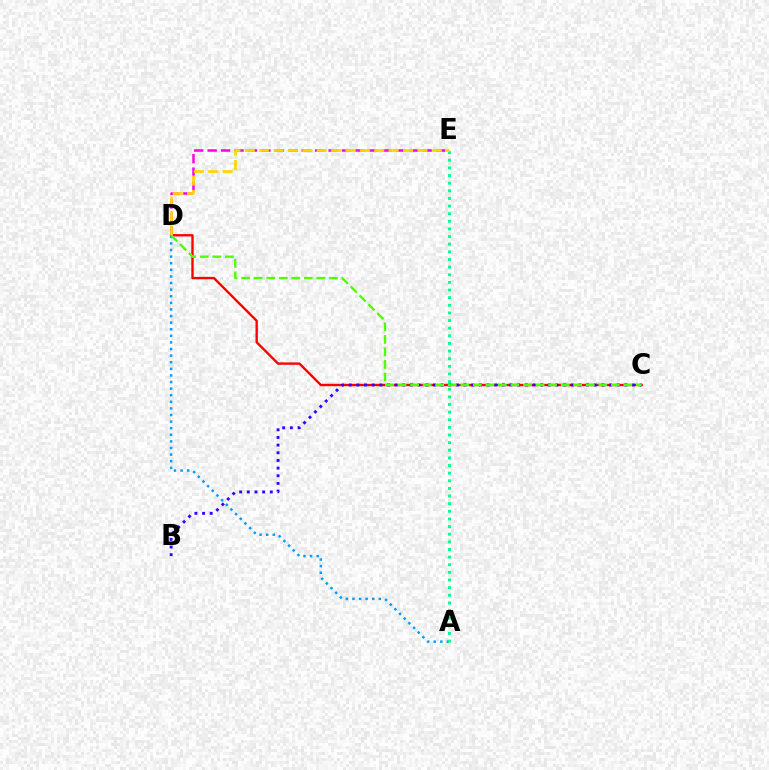{('C', 'D'): [{'color': '#ff0000', 'line_style': 'solid', 'thickness': 1.71}, {'color': '#4fff00', 'line_style': 'dashed', 'thickness': 1.7}], ('A', 'D'): [{'color': '#009eff', 'line_style': 'dotted', 'thickness': 1.79}], ('D', 'E'): [{'color': '#ff00ed', 'line_style': 'dashed', 'thickness': 1.83}, {'color': '#ffd500', 'line_style': 'dashed', 'thickness': 1.95}], ('B', 'C'): [{'color': '#3700ff', 'line_style': 'dotted', 'thickness': 2.08}], ('A', 'E'): [{'color': '#00ff86', 'line_style': 'dotted', 'thickness': 2.07}]}